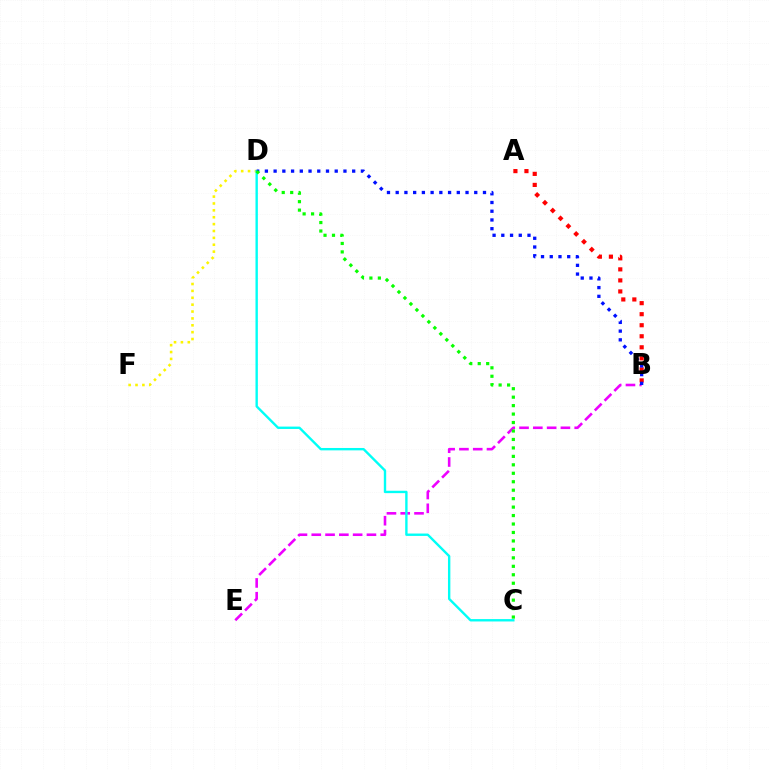{('D', 'F'): [{'color': '#fcf500', 'line_style': 'dotted', 'thickness': 1.87}], ('B', 'E'): [{'color': '#ee00ff', 'line_style': 'dashed', 'thickness': 1.87}], ('C', 'D'): [{'color': '#00fff6', 'line_style': 'solid', 'thickness': 1.71}, {'color': '#08ff00', 'line_style': 'dotted', 'thickness': 2.3}], ('A', 'B'): [{'color': '#ff0000', 'line_style': 'dotted', 'thickness': 3.0}], ('B', 'D'): [{'color': '#0010ff', 'line_style': 'dotted', 'thickness': 2.37}]}